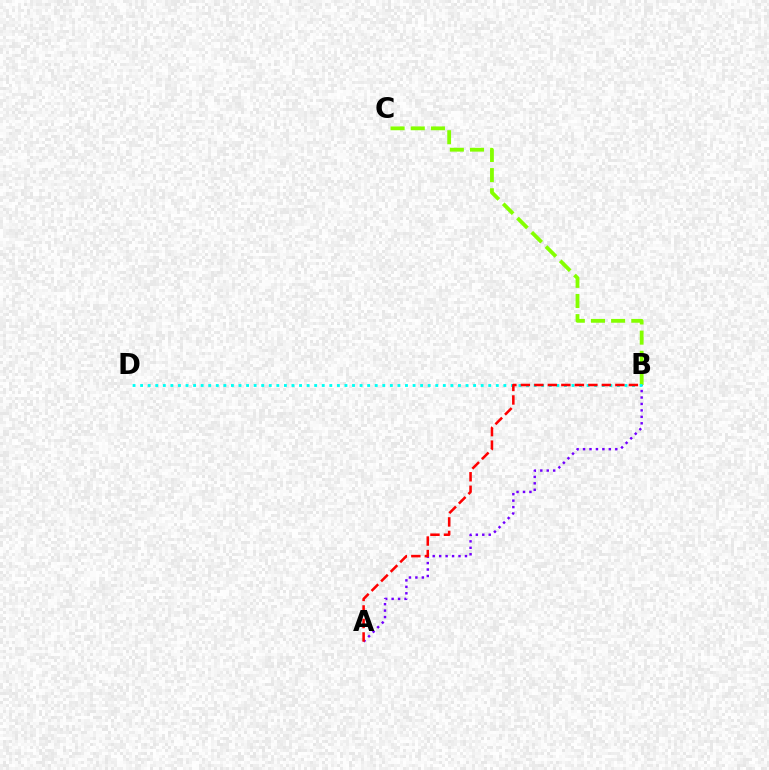{('A', 'B'): [{'color': '#7200ff', 'line_style': 'dotted', 'thickness': 1.75}, {'color': '#ff0000', 'line_style': 'dashed', 'thickness': 1.83}], ('B', 'C'): [{'color': '#84ff00', 'line_style': 'dashed', 'thickness': 2.74}], ('B', 'D'): [{'color': '#00fff6', 'line_style': 'dotted', 'thickness': 2.06}]}